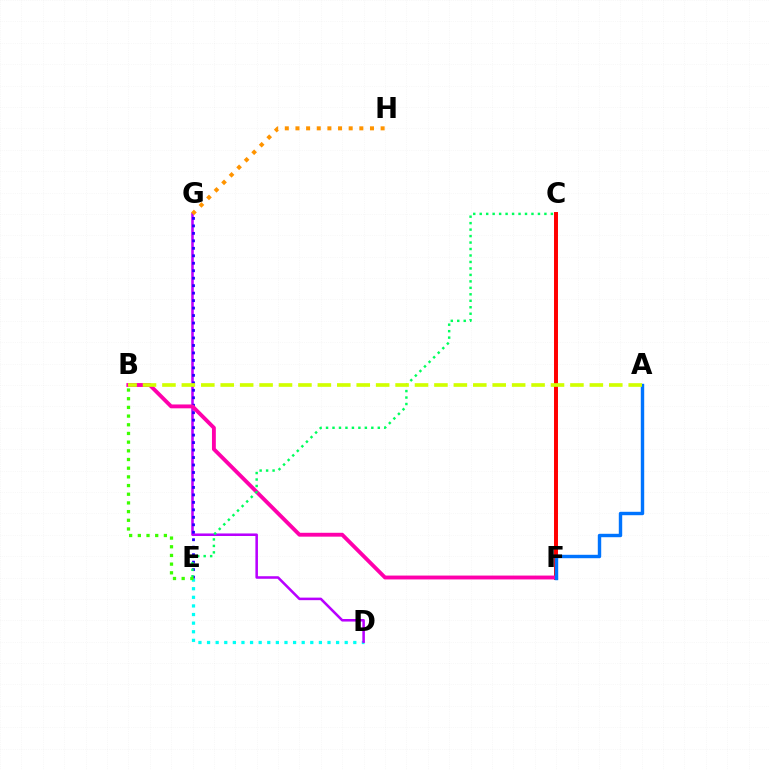{('C', 'F'): [{'color': '#ff0000', 'line_style': 'solid', 'thickness': 2.85}], ('D', 'E'): [{'color': '#00fff6', 'line_style': 'dotted', 'thickness': 2.34}], ('D', 'G'): [{'color': '#b900ff', 'line_style': 'solid', 'thickness': 1.83}], ('E', 'G'): [{'color': '#2500ff', 'line_style': 'dotted', 'thickness': 2.03}], ('B', 'F'): [{'color': '#ff00ac', 'line_style': 'solid', 'thickness': 2.78}], ('G', 'H'): [{'color': '#ff9400', 'line_style': 'dotted', 'thickness': 2.89}], ('A', 'F'): [{'color': '#0074ff', 'line_style': 'solid', 'thickness': 2.46}], ('C', 'E'): [{'color': '#00ff5c', 'line_style': 'dotted', 'thickness': 1.76}], ('B', 'E'): [{'color': '#3dff00', 'line_style': 'dotted', 'thickness': 2.36}], ('A', 'B'): [{'color': '#d1ff00', 'line_style': 'dashed', 'thickness': 2.64}]}